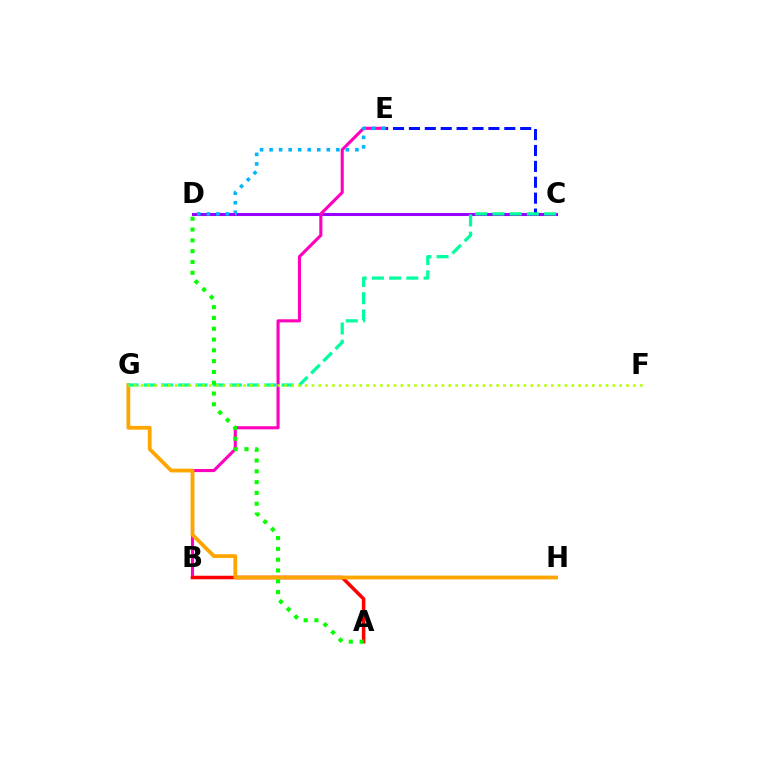{('C', 'E'): [{'color': '#0010ff', 'line_style': 'dashed', 'thickness': 2.16}], ('C', 'D'): [{'color': '#9b00ff', 'line_style': 'solid', 'thickness': 2.21}], ('B', 'E'): [{'color': '#ff00bd', 'line_style': 'solid', 'thickness': 2.23}], ('A', 'B'): [{'color': '#ff0000', 'line_style': 'solid', 'thickness': 2.54}], ('G', 'H'): [{'color': '#ffa500', 'line_style': 'solid', 'thickness': 2.73}], ('C', 'G'): [{'color': '#00ff9d', 'line_style': 'dashed', 'thickness': 2.34}], ('F', 'G'): [{'color': '#b3ff00', 'line_style': 'dotted', 'thickness': 1.86}], ('A', 'D'): [{'color': '#08ff00', 'line_style': 'dotted', 'thickness': 2.94}], ('D', 'E'): [{'color': '#00b5ff', 'line_style': 'dotted', 'thickness': 2.59}]}